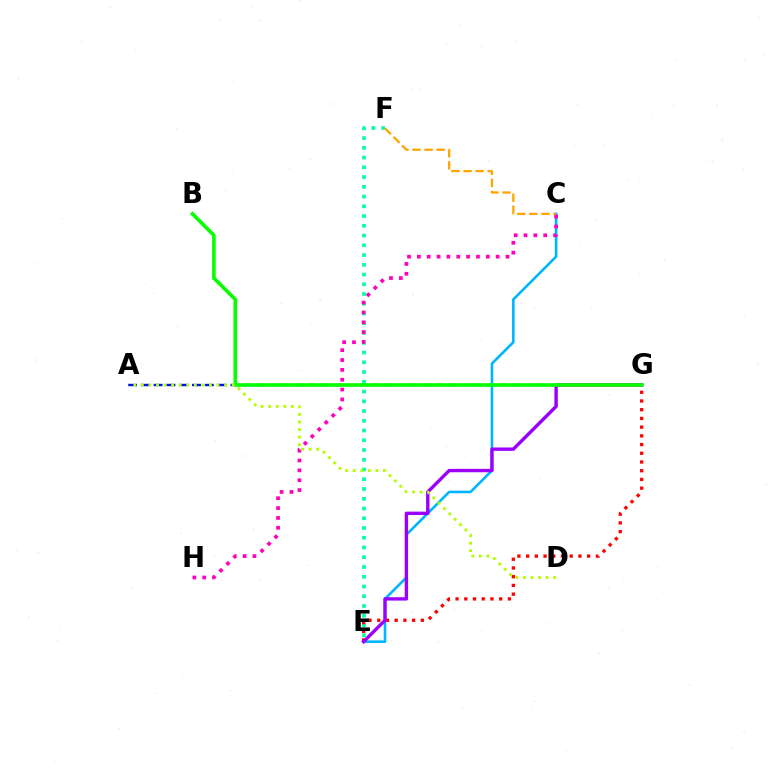{('E', 'F'): [{'color': '#00ff9d', 'line_style': 'dotted', 'thickness': 2.65}], ('A', 'G'): [{'color': '#0010ff', 'line_style': 'dashed', 'thickness': 1.74}], ('C', 'E'): [{'color': '#00b5ff', 'line_style': 'solid', 'thickness': 1.87}], ('E', 'G'): [{'color': '#ff0000', 'line_style': 'dotted', 'thickness': 2.37}, {'color': '#9b00ff', 'line_style': 'solid', 'thickness': 2.44}], ('C', 'F'): [{'color': '#ffa500', 'line_style': 'dashed', 'thickness': 1.64}], ('C', 'H'): [{'color': '#ff00bd', 'line_style': 'dotted', 'thickness': 2.68}], ('B', 'G'): [{'color': '#08ff00', 'line_style': 'solid', 'thickness': 2.6}], ('A', 'D'): [{'color': '#b3ff00', 'line_style': 'dotted', 'thickness': 2.06}]}